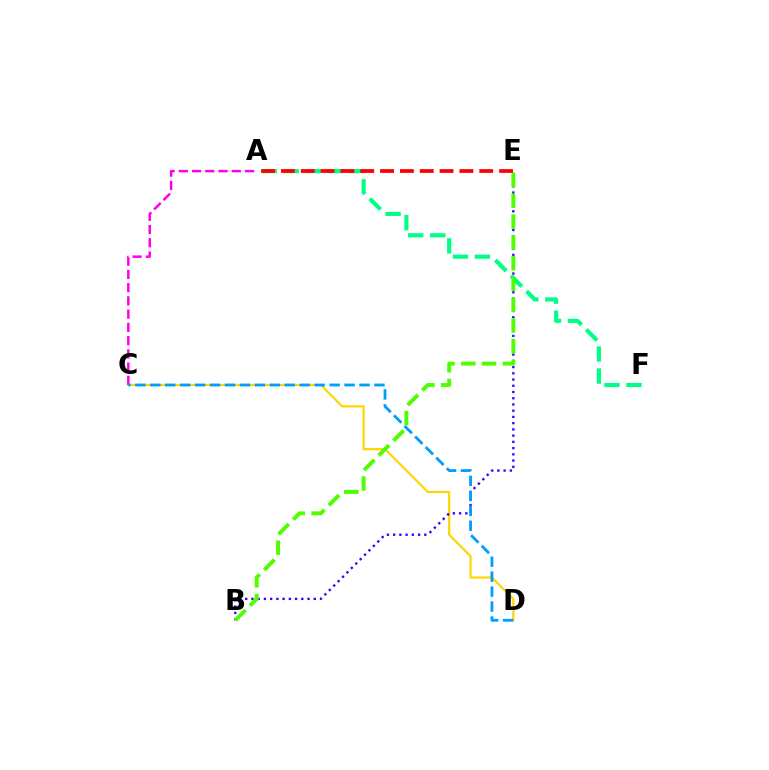{('C', 'D'): [{'color': '#ffd500', 'line_style': 'solid', 'thickness': 1.56}, {'color': '#009eff', 'line_style': 'dashed', 'thickness': 2.03}], ('A', 'C'): [{'color': '#ff00ed', 'line_style': 'dashed', 'thickness': 1.8}], ('B', 'E'): [{'color': '#3700ff', 'line_style': 'dotted', 'thickness': 1.69}, {'color': '#4fff00', 'line_style': 'dashed', 'thickness': 2.82}], ('A', 'F'): [{'color': '#00ff86', 'line_style': 'dashed', 'thickness': 2.99}], ('A', 'E'): [{'color': '#ff0000', 'line_style': 'dashed', 'thickness': 2.69}]}